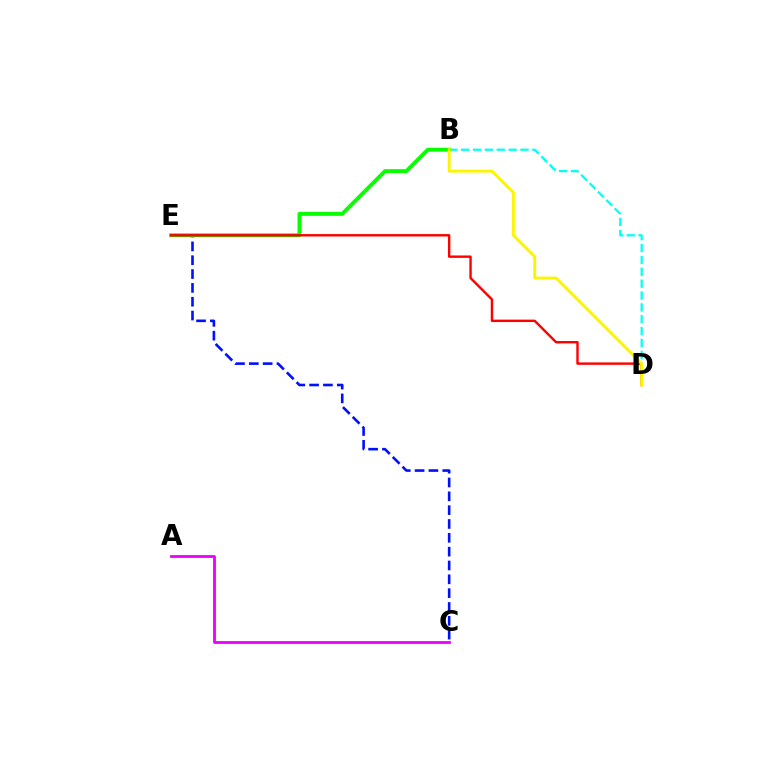{('B', 'D'): [{'color': '#00fff6', 'line_style': 'dashed', 'thickness': 1.61}, {'color': '#fcf500', 'line_style': 'solid', 'thickness': 2.09}], ('C', 'E'): [{'color': '#0010ff', 'line_style': 'dashed', 'thickness': 1.88}], ('B', 'E'): [{'color': '#08ff00', 'line_style': 'solid', 'thickness': 2.83}], ('A', 'C'): [{'color': '#ee00ff', 'line_style': 'solid', 'thickness': 2.04}], ('D', 'E'): [{'color': '#ff0000', 'line_style': 'solid', 'thickness': 1.73}]}